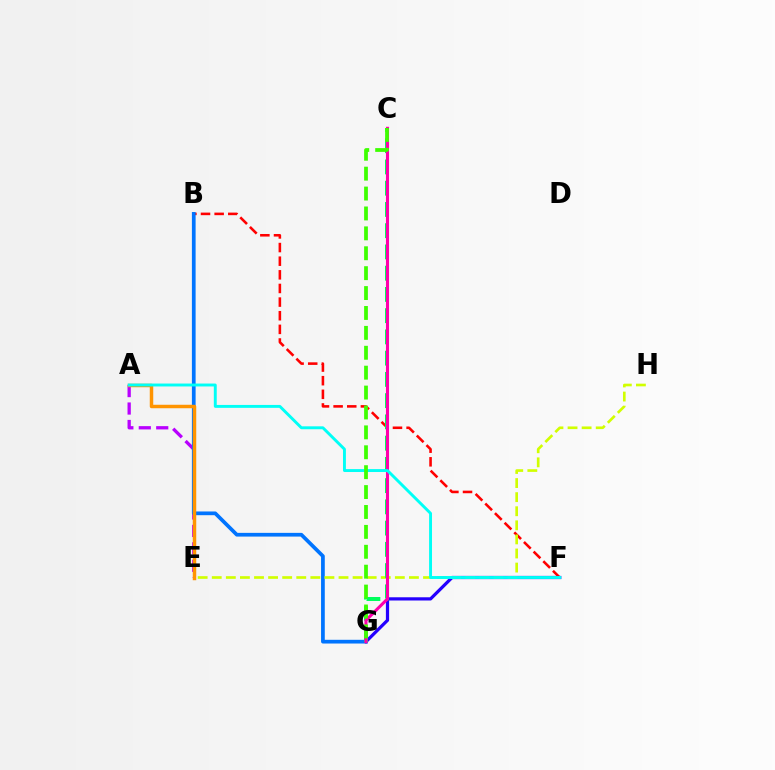{('B', 'F'): [{'color': '#ff0000', 'line_style': 'dashed', 'thickness': 1.85}], ('F', 'G'): [{'color': '#2500ff', 'line_style': 'solid', 'thickness': 2.32}], ('A', 'E'): [{'color': '#b900ff', 'line_style': 'dashed', 'thickness': 2.37}, {'color': '#ff9400', 'line_style': 'solid', 'thickness': 2.5}], ('B', 'G'): [{'color': '#0074ff', 'line_style': 'solid', 'thickness': 2.68}], ('E', 'H'): [{'color': '#d1ff00', 'line_style': 'dashed', 'thickness': 1.91}], ('C', 'G'): [{'color': '#00ff5c', 'line_style': 'dashed', 'thickness': 2.89}, {'color': '#ff00ac', 'line_style': 'solid', 'thickness': 2.21}, {'color': '#3dff00', 'line_style': 'dashed', 'thickness': 2.7}], ('A', 'F'): [{'color': '#00fff6', 'line_style': 'solid', 'thickness': 2.1}]}